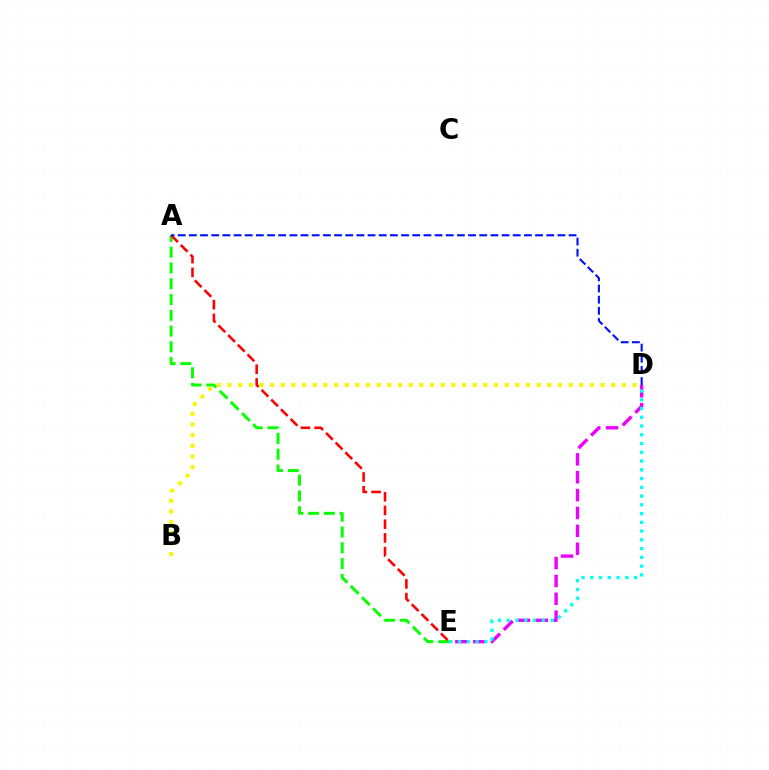{('A', 'E'): [{'color': '#08ff00', 'line_style': 'dashed', 'thickness': 2.14}, {'color': '#ff0000', 'line_style': 'dashed', 'thickness': 1.86}], ('D', 'E'): [{'color': '#ee00ff', 'line_style': 'dashed', 'thickness': 2.43}, {'color': '#00fff6', 'line_style': 'dotted', 'thickness': 2.38}], ('B', 'D'): [{'color': '#fcf500', 'line_style': 'dotted', 'thickness': 2.9}], ('A', 'D'): [{'color': '#0010ff', 'line_style': 'dashed', 'thickness': 1.52}]}